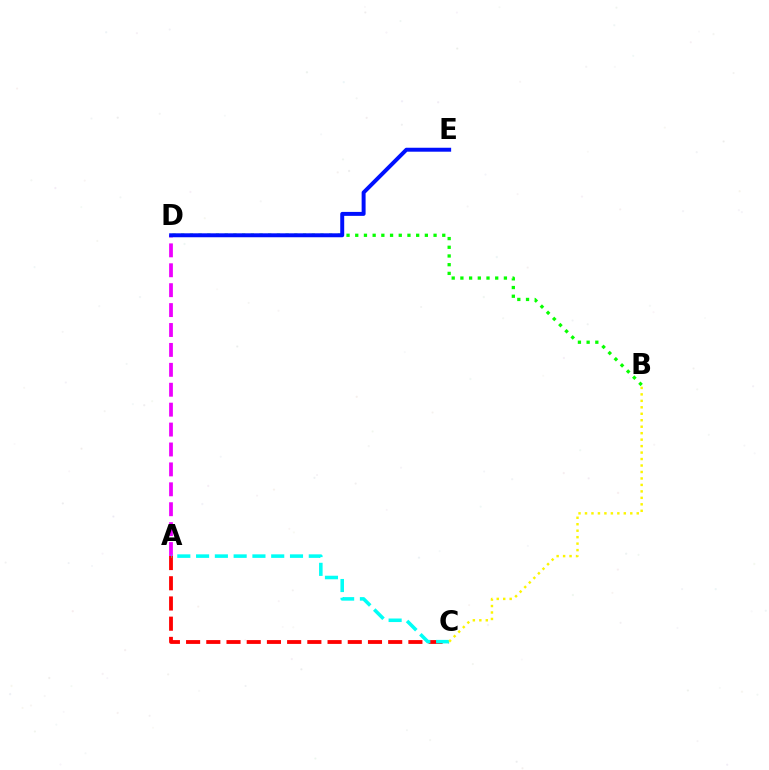{('A', 'D'): [{'color': '#ee00ff', 'line_style': 'dashed', 'thickness': 2.71}], ('A', 'C'): [{'color': '#ff0000', 'line_style': 'dashed', 'thickness': 2.75}, {'color': '#00fff6', 'line_style': 'dashed', 'thickness': 2.55}], ('B', 'C'): [{'color': '#fcf500', 'line_style': 'dotted', 'thickness': 1.76}], ('B', 'D'): [{'color': '#08ff00', 'line_style': 'dotted', 'thickness': 2.36}], ('D', 'E'): [{'color': '#0010ff', 'line_style': 'solid', 'thickness': 2.85}]}